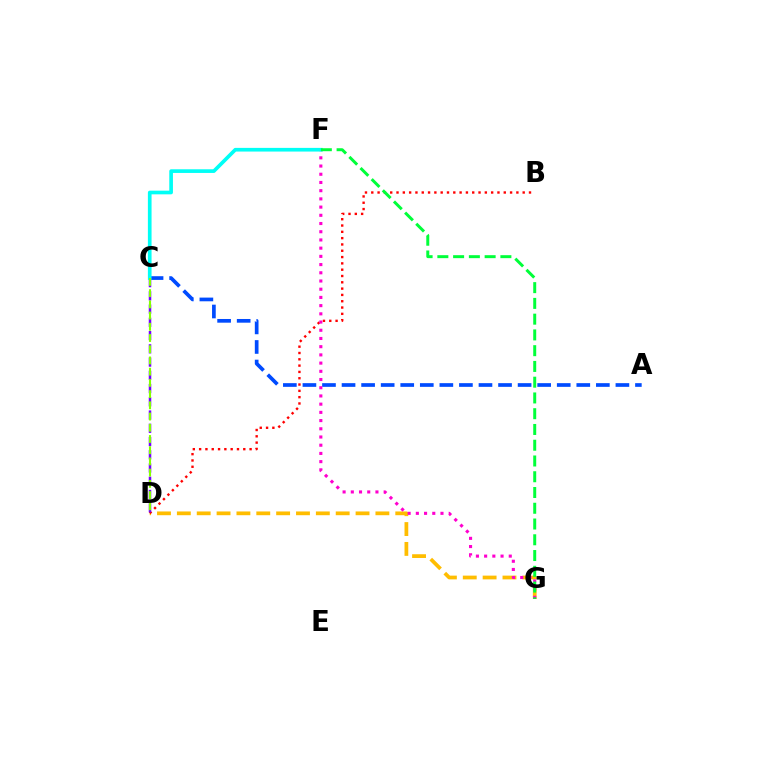{('D', 'G'): [{'color': '#ffbd00', 'line_style': 'dashed', 'thickness': 2.7}], ('B', 'D'): [{'color': '#ff0000', 'line_style': 'dotted', 'thickness': 1.71}], ('A', 'C'): [{'color': '#004bff', 'line_style': 'dashed', 'thickness': 2.66}], ('F', 'G'): [{'color': '#ff00cf', 'line_style': 'dotted', 'thickness': 2.23}, {'color': '#00ff39', 'line_style': 'dashed', 'thickness': 2.14}], ('C', 'D'): [{'color': '#7200ff', 'line_style': 'dashed', 'thickness': 1.8}, {'color': '#84ff00', 'line_style': 'dashed', 'thickness': 1.52}], ('C', 'F'): [{'color': '#00fff6', 'line_style': 'solid', 'thickness': 2.64}]}